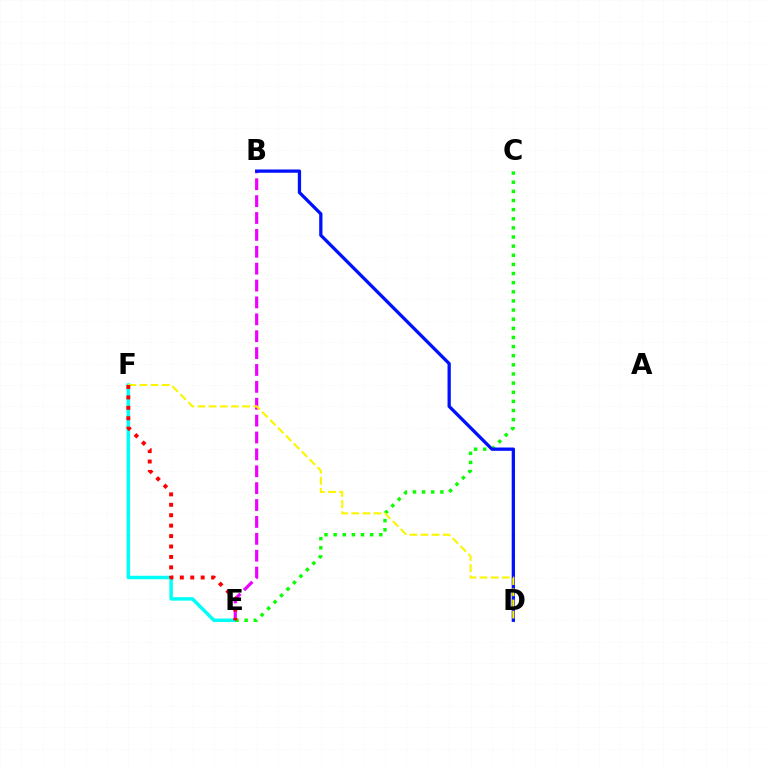{('E', 'F'): [{'color': '#00fff6', 'line_style': 'solid', 'thickness': 2.51}, {'color': '#ff0000', 'line_style': 'dotted', 'thickness': 2.83}], ('C', 'E'): [{'color': '#08ff00', 'line_style': 'dotted', 'thickness': 2.48}], ('B', 'E'): [{'color': '#ee00ff', 'line_style': 'dashed', 'thickness': 2.29}], ('B', 'D'): [{'color': '#0010ff', 'line_style': 'solid', 'thickness': 2.36}], ('D', 'F'): [{'color': '#fcf500', 'line_style': 'dashed', 'thickness': 1.52}]}